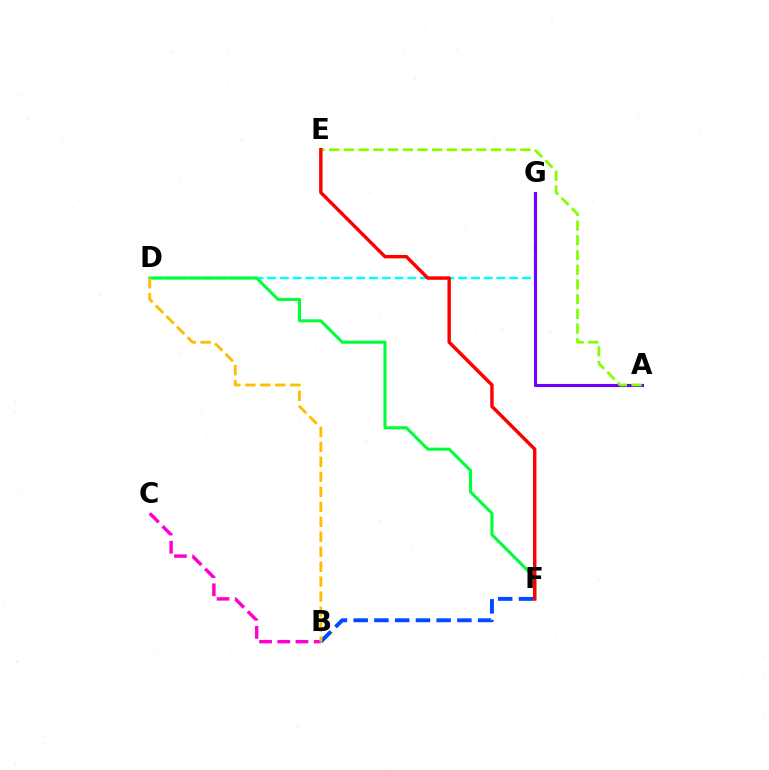{('D', 'G'): [{'color': '#00fff6', 'line_style': 'dashed', 'thickness': 1.73}], ('D', 'F'): [{'color': '#00ff39', 'line_style': 'solid', 'thickness': 2.21}], ('A', 'G'): [{'color': '#7200ff', 'line_style': 'solid', 'thickness': 2.23}], ('A', 'E'): [{'color': '#84ff00', 'line_style': 'dashed', 'thickness': 2.0}], ('B', 'C'): [{'color': '#ff00cf', 'line_style': 'dashed', 'thickness': 2.47}], ('B', 'F'): [{'color': '#004bff', 'line_style': 'dashed', 'thickness': 2.82}], ('B', 'D'): [{'color': '#ffbd00', 'line_style': 'dashed', 'thickness': 2.03}], ('E', 'F'): [{'color': '#ff0000', 'line_style': 'solid', 'thickness': 2.47}]}